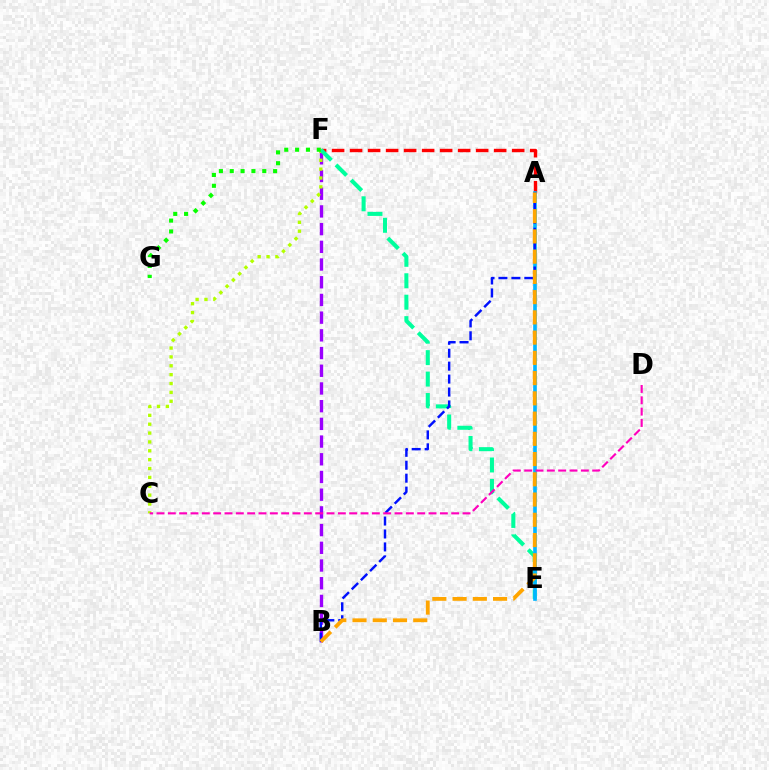{('A', 'F'): [{'color': '#ff0000', 'line_style': 'dashed', 'thickness': 2.45}], ('B', 'F'): [{'color': '#9b00ff', 'line_style': 'dashed', 'thickness': 2.41}], ('C', 'F'): [{'color': '#b3ff00', 'line_style': 'dotted', 'thickness': 2.41}], ('E', 'F'): [{'color': '#00ff9d', 'line_style': 'dashed', 'thickness': 2.91}], ('A', 'E'): [{'color': '#00b5ff', 'line_style': 'solid', 'thickness': 2.63}], ('A', 'B'): [{'color': '#0010ff', 'line_style': 'dashed', 'thickness': 1.76}, {'color': '#ffa500', 'line_style': 'dashed', 'thickness': 2.75}], ('C', 'D'): [{'color': '#ff00bd', 'line_style': 'dashed', 'thickness': 1.54}], ('F', 'G'): [{'color': '#08ff00', 'line_style': 'dotted', 'thickness': 2.95}]}